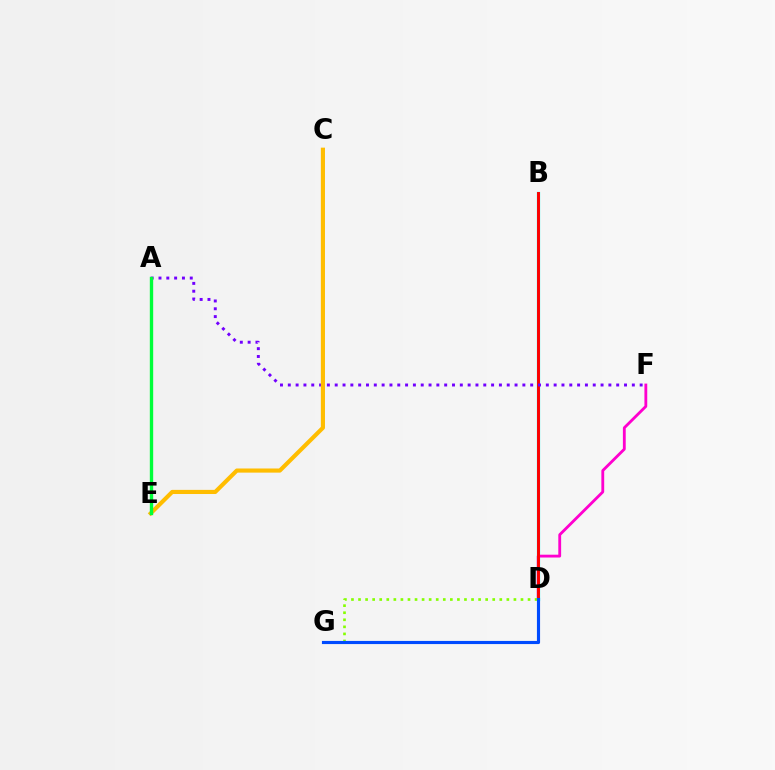{('B', 'D'): [{'color': '#00fff6', 'line_style': 'solid', 'thickness': 2.34}, {'color': '#ff0000', 'line_style': 'solid', 'thickness': 2.12}], ('D', 'F'): [{'color': '#ff00cf', 'line_style': 'solid', 'thickness': 2.03}], ('D', 'G'): [{'color': '#84ff00', 'line_style': 'dotted', 'thickness': 1.92}, {'color': '#004bff', 'line_style': 'solid', 'thickness': 2.26}], ('A', 'F'): [{'color': '#7200ff', 'line_style': 'dotted', 'thickness': 2.12}], ('C', 'E'): [{'color': '#ffbd00', 'line_style': 'solid', 'thickness': 2.98}], ('A', 'E'): [{'color': '#00ff39', 'line_style': 'solid', 'thickness': 2.42}]}